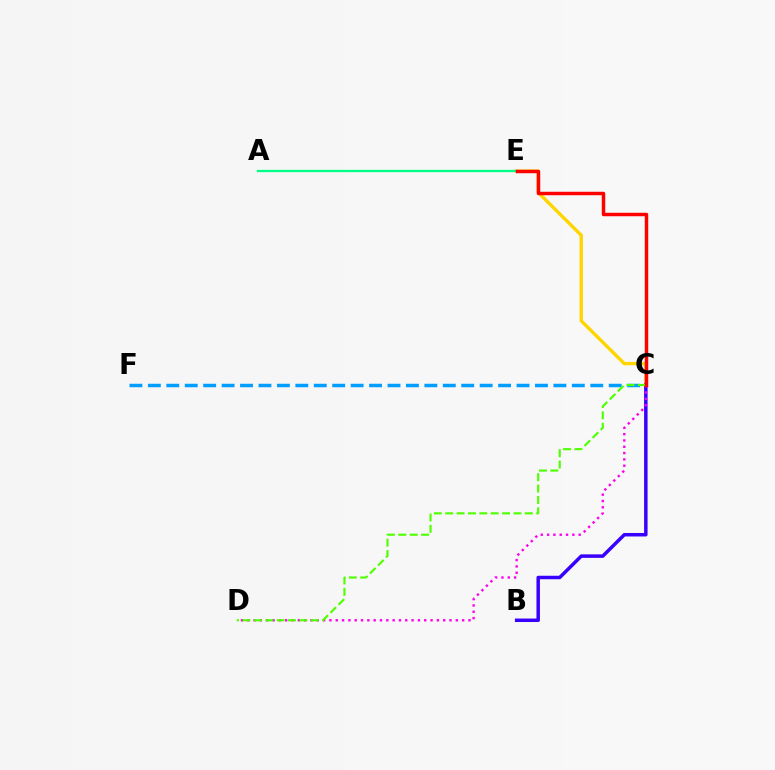{('C', 'E'): [{'color': '#ffd500', 'line_style': 'solid', 'thickness': 2.43}, {'color': '#ff0000', 'line_style': 'solid', 'thickness': 2.5}], ('C', 'F'): [{'color': '#009eff', 'line_style': 'dashed', 'thickness': 2.5}], ('B', 'C'): [{'color': '#3700ff', 'line_style': 'solid', 'thickness': 2.51}], ('C', 'D'): [{'color': '#ff00ed', 'line_style': 'dotted', 'thickness': 1.72}, {'color': '#4fff00', 'line_style': 'dashed', 'thickness': 1.55}], ('A', 'E'): [{'color': '#00ff86', 'line_style': 'solid', 'thickness': 1.65}]}